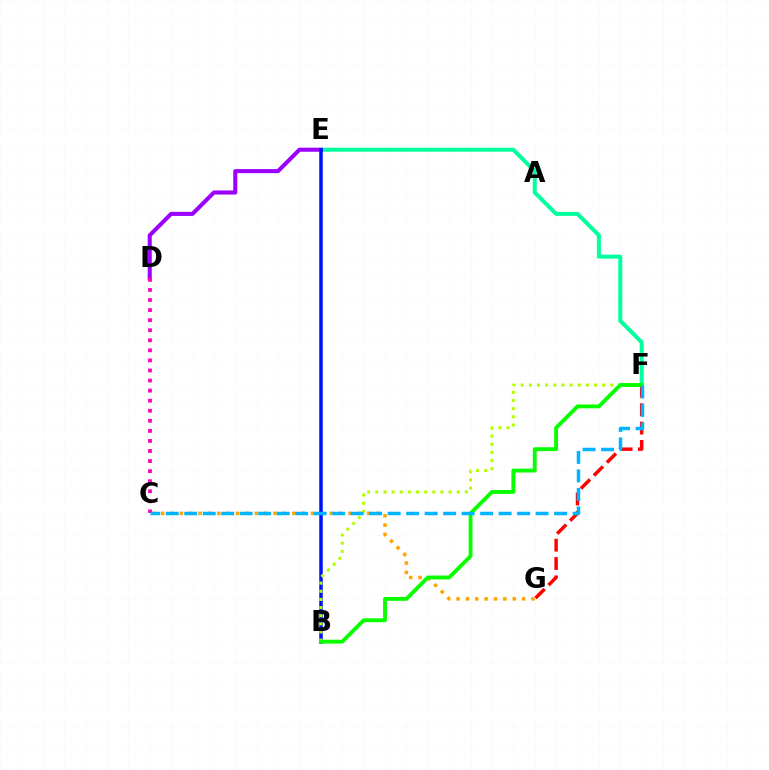{('E', 'F'): [{'color': '#00ff9d', 'line_style': 'solid', 'thickness': 2.88}], ('D', 'E'): [{'color': '#9b00ff', 'line_style': 'solid', 'thickness': 2.92}], ('C', 'G'): [{'color': '#ffa500', 'line_style': 'dotted', 'thickness': 2.54}], ('B', 'E'): [{'color': '#0010ff', 'line_style': 'solid', 'thickness': 2.52}], ('F', 'G'): [{'color': '#ff0000', 'line_style': 'dashed', 'thickness': 2.49}], ('B', 'F'): [{'color': '#b3ff00', 'line_style': 'dotted', 'thickness': 2.21}, {'color': '#08ff00', 'line_style': 'solid', 'thickness': 2.79}], ('C', 'D'): [{'color': '#ff00bd', 'line_style': 'dotted', 'thickness': 2.73}], ('C', 'F'): [{'color': '#00b5ff', 'line_style': 'dashed', 'thickness': 2.51}]}